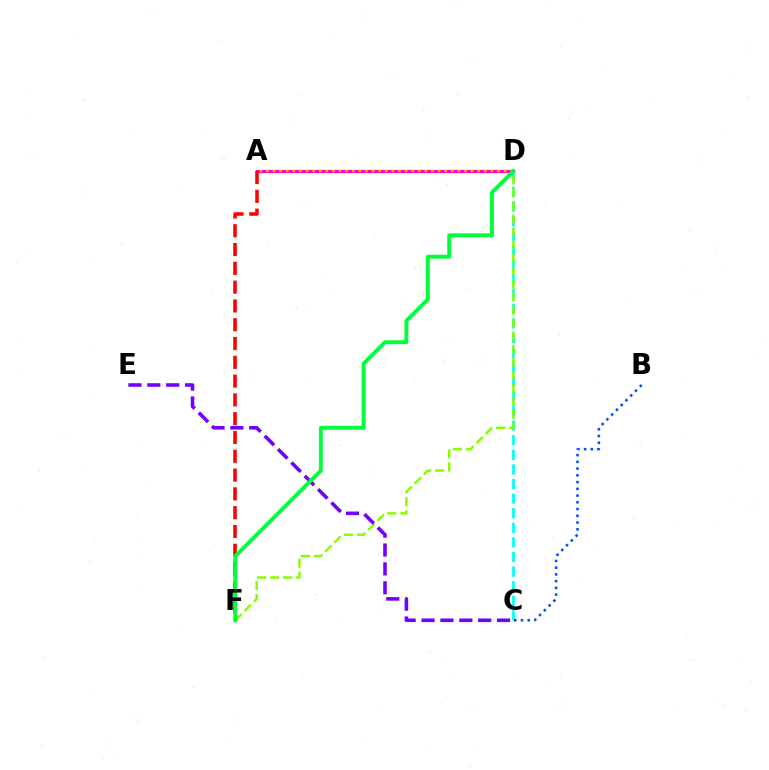{('C', 'D'): [{'color': '#00fff6', 'line_style': 'dashed', 'thickness': 1.98}], ('B', 'C'): [{'color': '#004bff', 'line_style': 'dotted', 'thickness': 1.83}], ('A', 'D'): [{'color': '#ff00cf', 'line_style': 'solid', 'thickness': 2.29}, {'color': '#ffbd00', 'line_style': 'dotted', 'thickness': 1.79}], ('D', 'F'): [{'color': '#84ff00', 'line_style': 'dashed', 'thickness': 1.77}, {'color': '#00ff39', 'line_style': 'solid', 'thickness': 2.79}], ('A', 'F'): [{'color': '#ff0000', 'line_style': 'dashed', 'thickness': 2.55}], ('C', 'E'): [{'color': '#7200ff', 'line_style': 'dashed', 'thickness': 2.57}]}